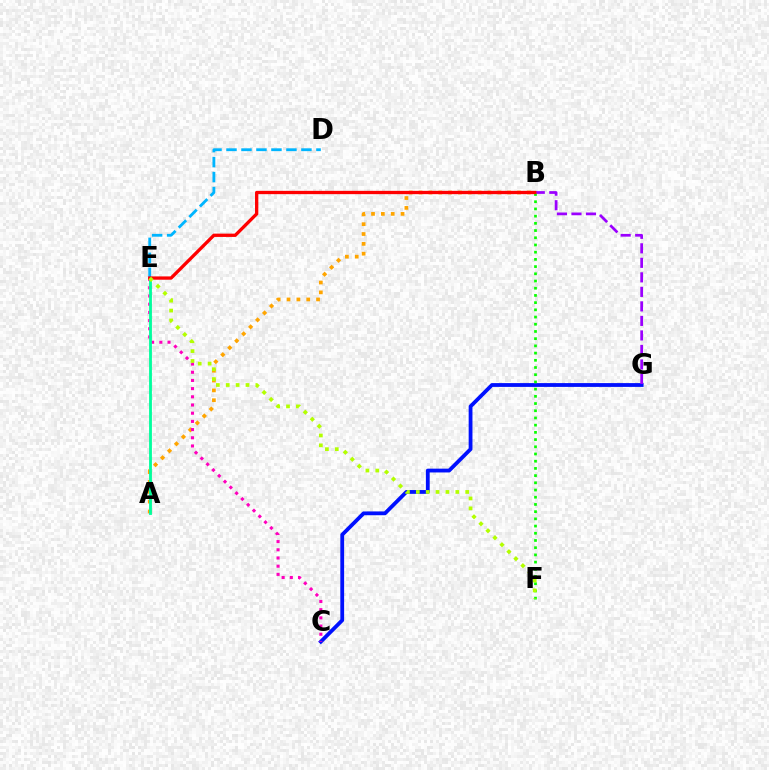{('C', 'G'): [{'color': '#0010ff', 'line_style': 'solid', 'thickness': 2.74}], ('B', 'G'): [{'color': '#9b00ff', 'line_style': 'dashed', 'thickness': 1.97}], ('A', 'B'): [{'color': '#ffa500', 'line_style': 'dotted', 'thickness': 2.67}], ('C', 'E'): [{'color': '#ff00bd', 'line_style': 'dotted', 'thickness': 2.23}], ('B', 'F'): [{'color': '#08ff00', 'line_style': 'dotted', 'thickness': 1.96}], ('A', 'E'): [{'color': '#00ff9d', 'line_style': 'solid', 'thickness': 2.03}], ('D', 'E'): [{'color': '#00b5ff', 'line_style': 'dashed', 'thickness': 2.04}], ('B', 'E'): [{'color': '#ff0000', 'line_style': 'solid', 'thickness': 2.38}], ('E', 'F'): [{'color': '#b3ff00', 'line_style': 'dotted', 'thickness': 2.68}]}